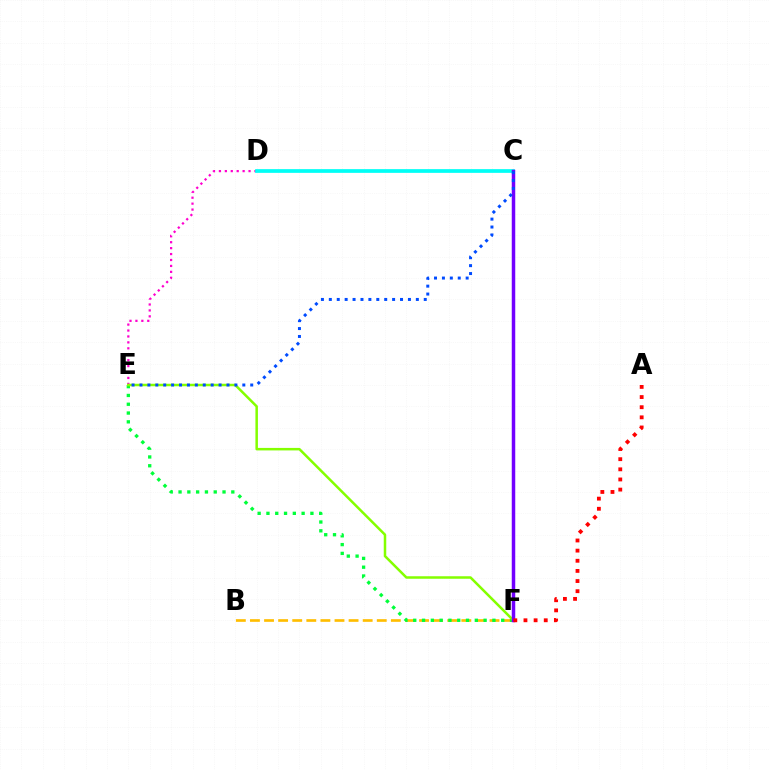{('B', 'F'): [{'color': '#ffbd00', 'line_style': 'dashed', 'thickness': 1.91}], ('D', 'E'): [{'color': '#ff00cf', 'line_style': 'dotted', 'thickness': 1.61}], ('E', 'F'): [{'color': '#00ff39', 'line_style': 'dotted', 'thickness': 2.39}, {'color': '#84ff00', 'line_style': 'solid', 'thickness': 1.81}], ('C', 'D'): [{'color': '#00fff6', 'line_style': 'solid', 'thickness': 2.68}], ('C', 'F'): [{'color': '#7200ff', 'line_style': 'solid', 'thickness': 2.51}], ('C', 'E'): [{'color': '#004bff', 'line_style': 'dotted', 'thickness': 2.15}], ('A', 'F'): [{'color': '#ff0000', 'line_style': 'dotted', 'thickness': 2.76}]}